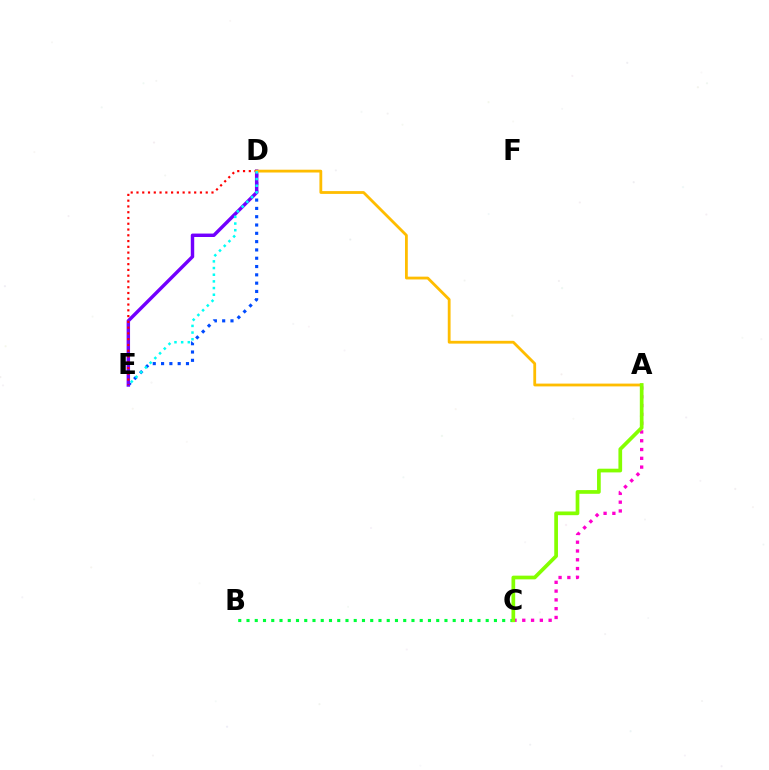{('B', 'C'): [{'color': '#00ff39', 'line_style': 'dotted', 'thickness': 2.24}], ('D', 'E'): [{'color': '#004bff', 'line_style': 'dotted', 'thickness': 2.26}, {'color': '#7200ff', 'line_style': 'solid', 'thickness': 2.47}, {'color': '#ff0000', 'line_style': 'dotted', 'thickness': 1.57}, {'color': '#00fff6', 'line_style': 'dotted', 'thickness': 1.81}], ('A', 'C'): [{'color': '#ff00cf', 'line_style': 'dotted', 'thickness': 2.39}, {'color': '#84ff00', 'line_style': 'solid', 'thickness': 2.67}], ('A', 'D'): [{'color': '#ffbd00', 'line_style': 'solid', 'thickness': 2.02}]}